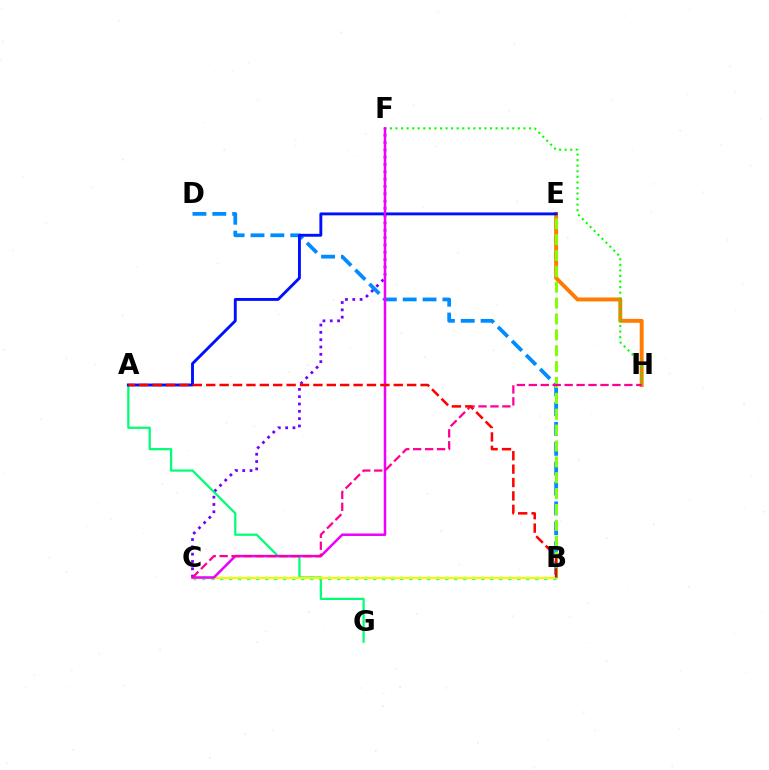{('E', 'H'): [{'color': '#ff7c00', 'line_style': 'solid', 'thickness': 2.82}], ('F', 'H'): [{'color': '#08ff00', 'line_style': 'dotted', 'thickness': 1.51}], ('C', 'F'): [{'color': '#7200ff', 'line_style': 'dotted', 'thickness': 1.99}, {'color': '#ee00ff', 'line_style': 'solid', 'thickness': 1.81}], ('B', 'C'): [{'color': '#00fff6', 'line_style': 'dotted', 'thickness': 2.45}, {'color': '#fcf500', 'line_style': 'solid', 'thickness': 1.68}], ('A', 'G'): [{'color': '#00ff74', 'line_style': 'solid', 'thickness': 1.61}], ('B', 'D'): [{'color': '#008cff', 'line_style': 'dashed', 'thickness': 2.7}], ('A', 'E'): [{'color': '#0010ff', 'line_style': 'solid', 'thickness': 2.08}], ('B', 'E'): [{'color': '#84ff00', 'line_style': 'dashed', 'thickness': 2.16}], ('C', 'H'): [{'color': '#ff0094', 'line_style': 'dashed', 'thickness': 1.62}], ('A', 'B'): [{'color': '#ff0000', 'line_style': 'dashed', 'thickness': 1.82}]}